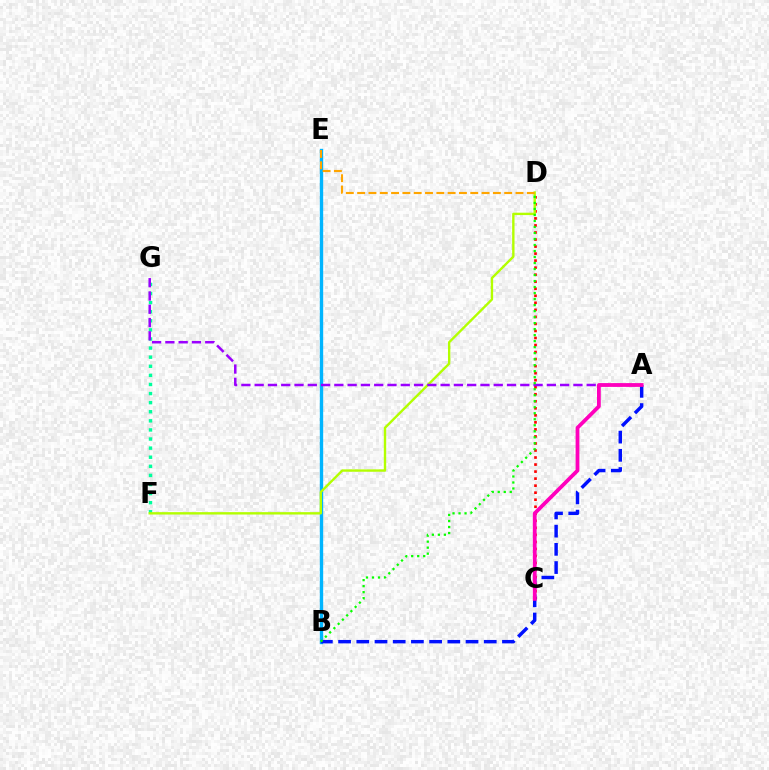{('F', 'G'): [{'color': '#00ff9d', 'line_style': 'dotted', 'thickness': 2.47}], ('B', 'E'): [{'color': '#00b5ff', 'line_style': 'solid', 'thickness': 2.42}], ('C', 'D'): [{'color': '#ff0000', 'line_style': 'dotted', 'thickness': 1.91}], ('D', 'F'): [{'color': '#b3ff00', 'line_style': 'solid', 'thickness': 1.71}], ('D', 'E'): [{'color': '#ffa500', 'line_style': 'dashed', 'thickness': 1.54}], ('A', 'B'): [{'color': '#0010ff', 'line_style': 'dashed', 'thickness': 2.47}], ('A', 'G'): [{'color': '#9b00ff', 'line_style': 'dashed', 'thickness': 1.8}], ('A', 'C'): [{'color': '#ff00bd', 'line_style': 'solid', 'thickness': 2.72}], ('B', 'D'): [{'color': '#08ff00', 'line_style': 'dotted', 'thickness': 1.63}]}